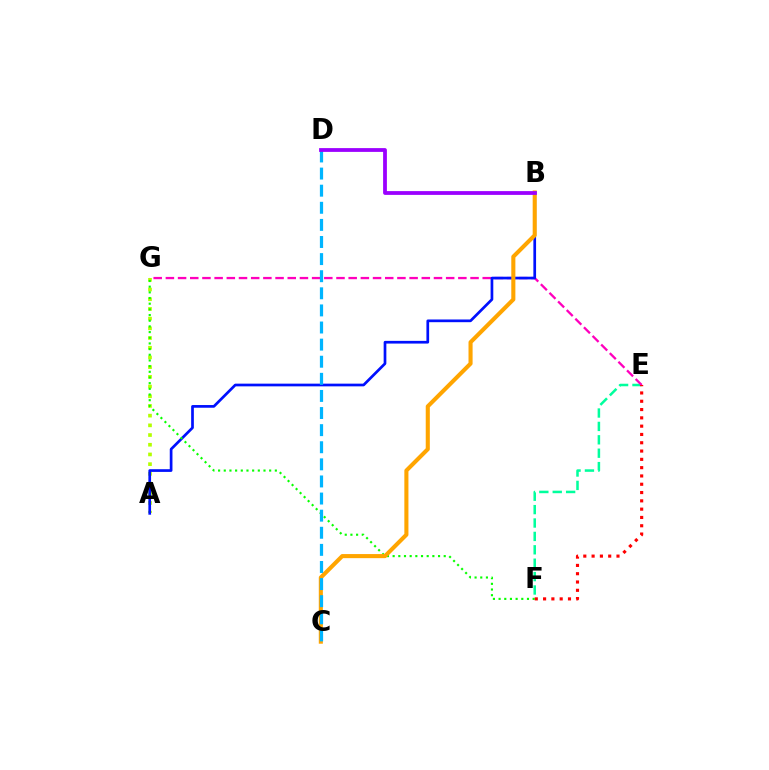{('A', 'G'): [{'color': '#b3ff00', 'line_style': 'dotted', 'thickness': 2.64}], ('E', 'F'): [{'color': '#00ff9d', 'line_style': 'dashed', 'thickness': 1.82}, {'color': '#ff0000', 'line_style': 'dotted', 'thickness': 2.25}], ('E', 'G'): [{'color': '#ff00bd', 'line_style': 'dashed', 'thickness': 1.66}], ('A', 'B'): [{'color': '#0010ff', 'line_style': 'solid', 'thickness': 1.95}], ('F', 'G'): [{'color': '#08ff00', 'line_style': 'dotted', 'thickness': 1.54}], ('B', 'C'): [{'color': '#ffa500', 'line_style': 'solid', 'thickness': 2.94}], ('C', 'D'): [{'color': '#00b5ff', 'line_style': 'dashed', 'thickness': 2.32}], ('B', 'D'): [{'color': '#9b00ff', 'line_style': 'solid', 'thickness': 2.72}]}